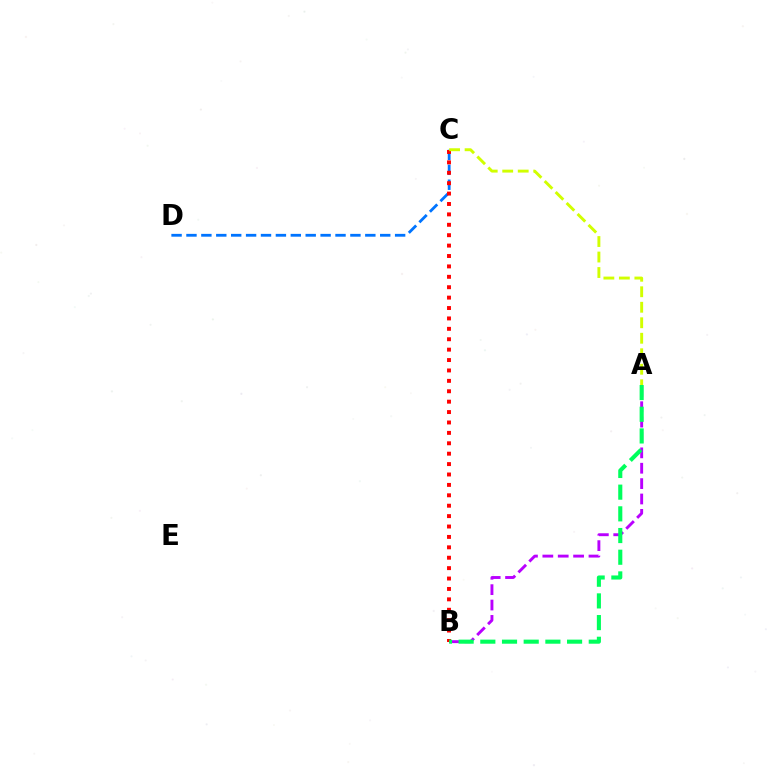{('C', 'D'): [{'color': '#0074ff', 'line_style': 'dashed', 'thickness': 2.02}], ('A', 'B'): [{'color': '#b900ff', 'line_style': 'dashed', 'thickness': 2.09}, {'color': '#00ff5c', 'line_style': 'dashed', 'thickness': 2.95}], ('B', 'C'): [{'color': '#ff0000', 'line_style': 'dotted', 'thickness': 2.83}], ('A', 'C'): [{'color': '#d1ff00', 'line_style': 'dashed', 'thickness': 2.11}]}